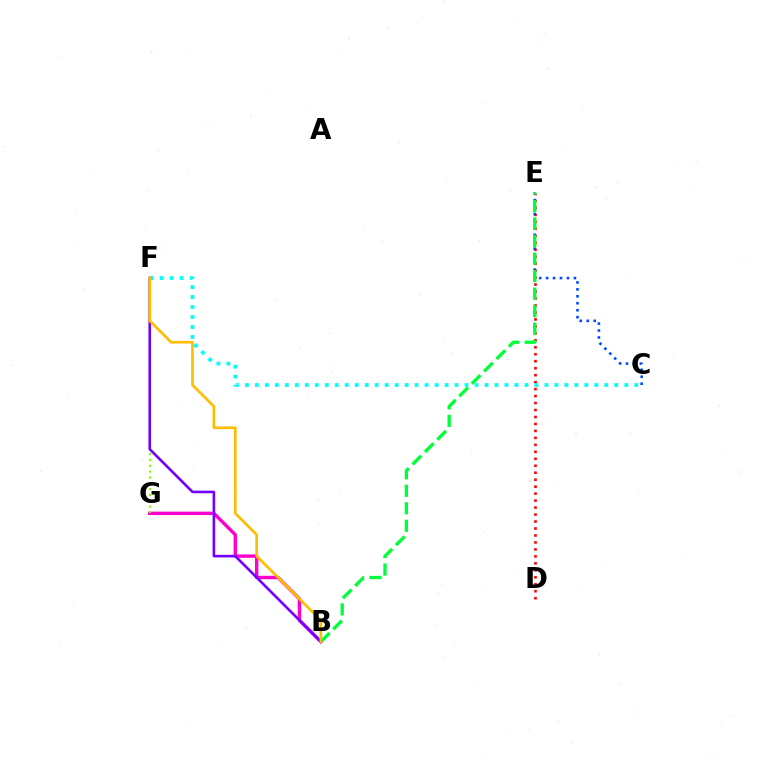{('B', 'G'): [{'color': '#ff00cf', 'line_style': 'solid', 'thickness': 2.45}], ('D', 'E'): [{'color': '#ff0000', 'line_style': 'dotted', 'thickness': 1.89}], ('C', 'E'): [{'color': '#004bff', 'line_style': 'dotted', 'thickness': 1.89}], ('B', 'E'): [{'color': '#00ff39', 'line_style': 'dashed', 'thickness': 2.38}], ('C', 'F'): [{'color': '#00fff6', 'line_style': 'dotted', 'thickness': 2.71}], ('F', 'G'): [{'color': '#84ff00', 'line_style': 'dotted', 'thickness': 1.59}], ('B', 'F'): [{'color': '#7200ff', 'line_style': 'solid', 'thickness': 1.88}, {'color': '#ffbd00', 'line_style': 'solid', 'thickness': 1.92}]}